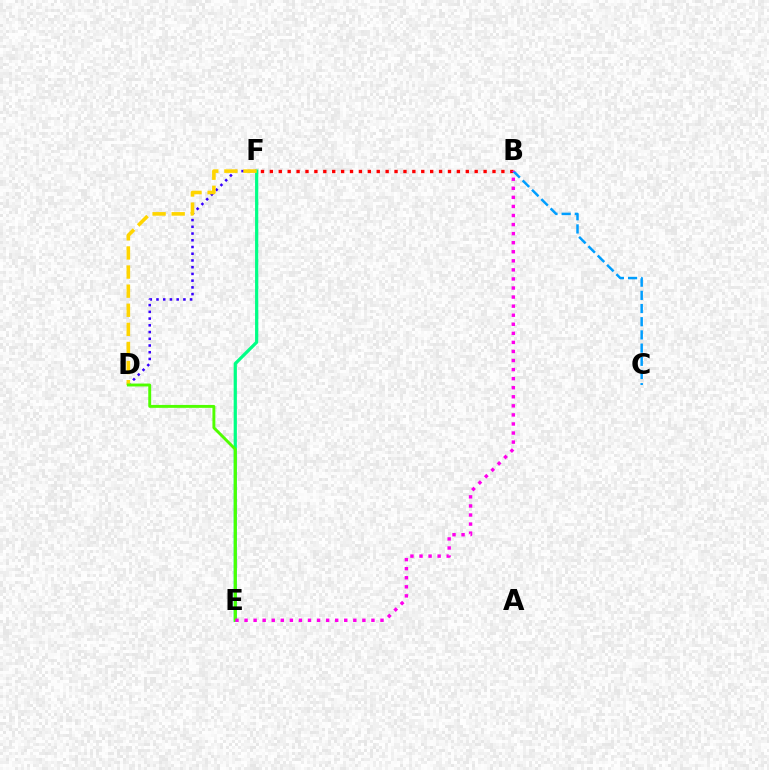{('D', 'F'): [{'color': '#3700ff', 'line_style': 'dotted', 'thickness': 1.83}, {'color': '#ffd500', 'line_style': 'dashed', 'thickness': 2.59}], ('E', 'F'): [{'color': '#00ff86', 'line_style': 'solid', 'thickness': 2.32}], ('B', 'F'): [{'color': '#ff0000', 'line_style': 'dotted', 'thickness': 2.42}], ('B', 'C'): [{'color': '#009eff', 'line_style': 'dashed', 'thickness': 1.79}], ('D', 'E'): [{'color': '#4fff00', 'line_style': 'solid', 'thickness': 2.09}], ('B', 'E'): [{'color': '#ff00ed', 'line_style': 'dotted', 'thickness': 2.46}]}